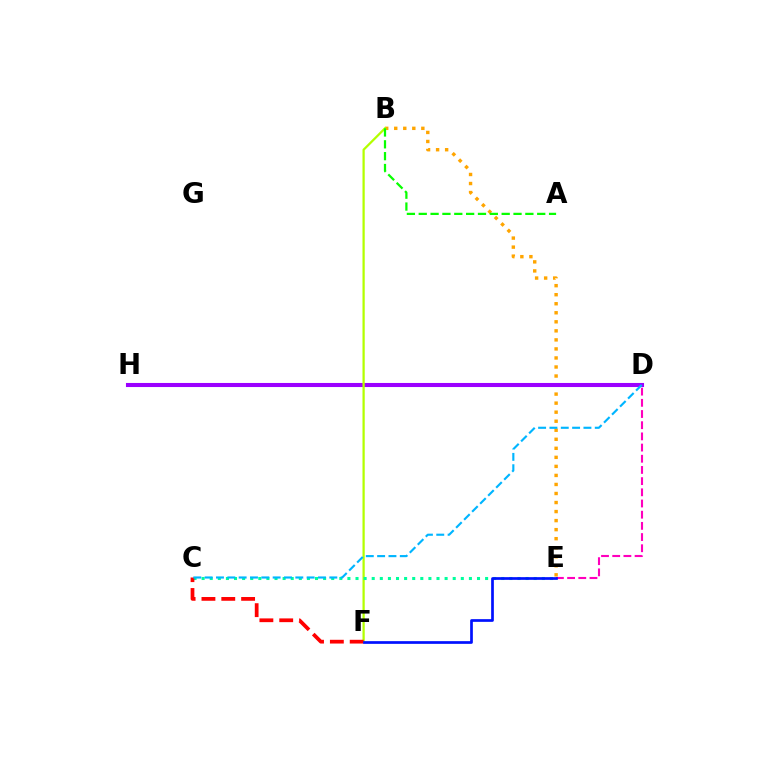{('B', 'E'): [{'color': '#ffa500', 'line_style': 'dotted', 'thickness': 2.46}], ('D', 'E'): [{'color': '#ff00bd', 'line_style': 'dashed', 'thickness': 1.52}], ('D', 'H'): [{'color': '#9b00ff', 'line_style': 'solid', 'thickness': 2.94}], ('B', 'F'): [{'color': '#b3ff00', 'line_style': 'solid', 'thickness': 1.62}], ('C', 'E'): [{'color': '#00ff9d', 'line_style': 'dotted', 'thickness': 2.2}], ('C', 'F'): [{'color': '#ff0000', 'line_style': 'dashed', 'thickness': 2.69}], ('E', 'F'): [{'color': '#0010ff', 'line_style': 'solid', 'thickness': 1.95}], ('C', 'D'): [{'color': '#00b5ff', 'line_style': 'dashed', 'thickness': 1.54}], ('A', 'B'): [{'color': '#08ff00', 'line_style': 'dashed', 'thickness': 1.61}]}